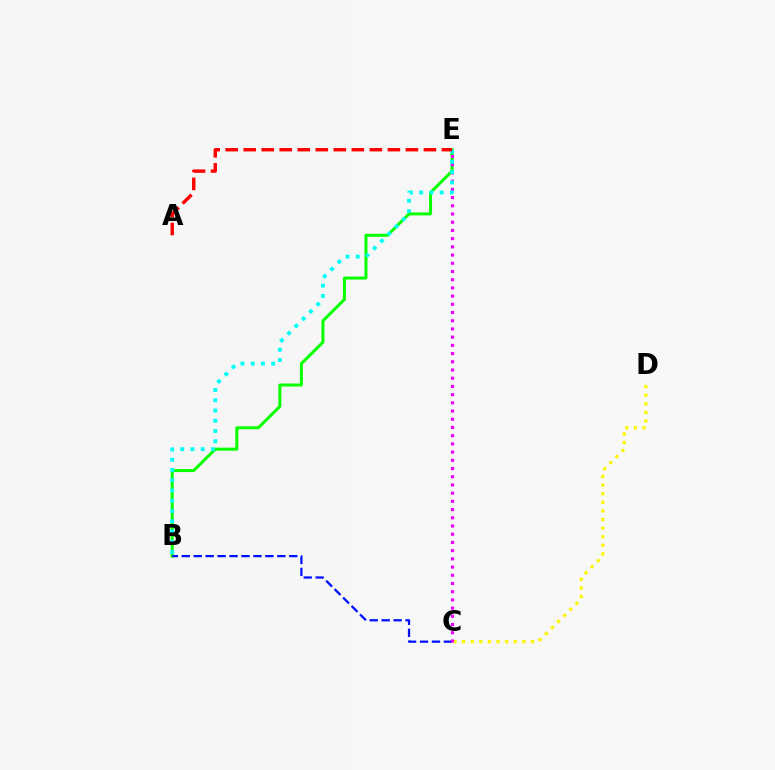{('B', 'E'): [{'color': '#08ff00', 'line_style': 'solid', 'thickness': 2.16}, {'color': '#00fff6', 'line_style': 'dotted', 'thickness': 2.78}], ('B', 'C'): [{'color': '#0010ff', 'line_style': 'dashed', 'thickness': 1.62}], ('C', 'D'): [{'color': '#fcf500', 'line_style': 'dotted', 'thickness': 2.34}], ('C', 'E'): [{'color': '#ee00ff', 'line_style': 'dotted', 'thickness': 2.23}], ('A', 'E'): [{'color': '#ff0000', 'line_style': 'dashed', 'thickness': 2.45}]}